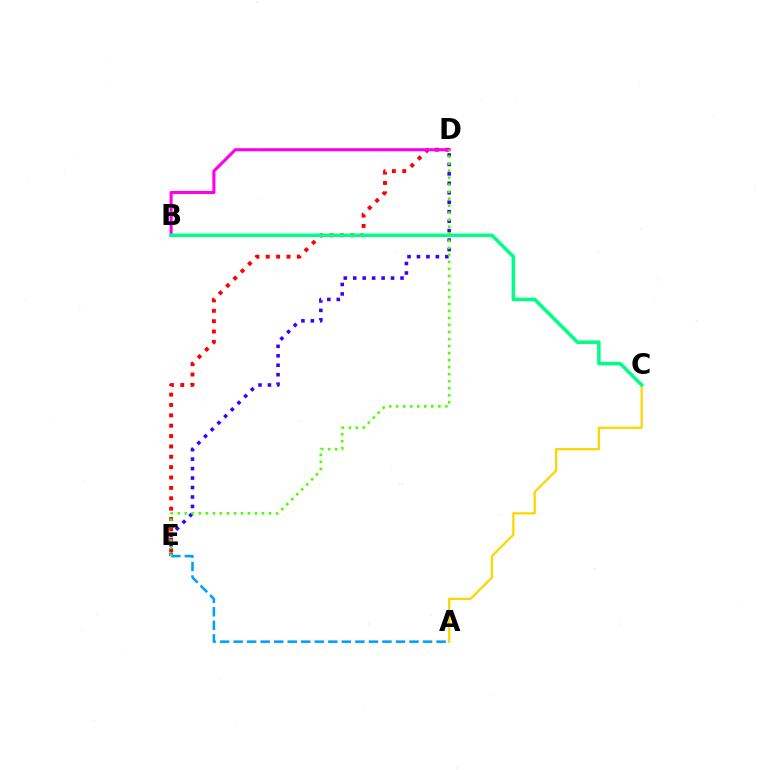{('D', 'E'): [{'color': '#ff0000', 'line_style': 'dotted', 'thickness': 2.82}, {'color': '#3700ff', 'line_style': 'dotted', 'thickness': 2.57}, {'color': '#4fff00', 'line_style': 'dotted', 'thickness': 1.91}], ('B', 'D'): [{'color': '#ff00ed', 'line_style': 'solid', 'thickness': 2.22}], ('A', 'C'): [{'color': '#ffd500', 'line_style': 'solid', 'thickness': 1.64}], ('A', 'E'): [{'color': '#009eff', 'line_style': 'dashed', 'thickness': 1.84}], ('B', 'C'): [{'color': '#00ff86', 'line_style': 'solid', 'thickness': 2.52}]}